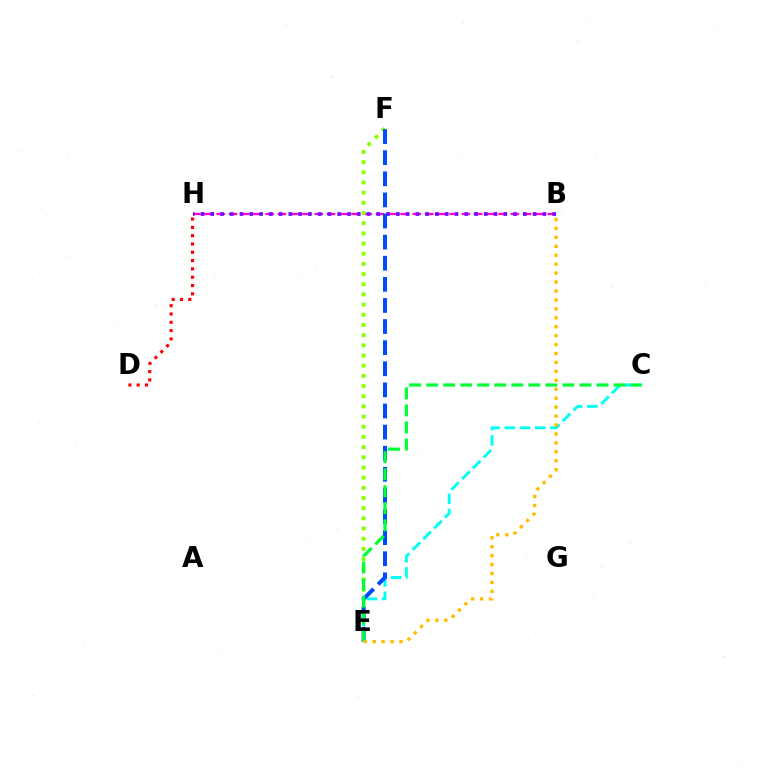{('C', 'E'): [{'color': '#00fff6', 'line_style': 'dashed', 'thickness': 2.07}, {'color': '#00ff39', 'line_style': 'dashed', 'thickness': 2.31}], ('B', 'H'): [{'color': '#ff00cf', 'line_style': 'dashed', 'thickness': 1.67}, {'color': '#7200ff', 'line_style': 'dotted', 'thickness': 2.65}], ('E', 'F'): [{'color': '#84ff00', 'line_style': 'dotted', 'thickness': 2.77}, {'color': '#004bff', 'line_style': 'dashed', 'thickness': 2.87}], ('D', 'H'): [{'color': '#ff0000', 'line_style': 'dotted', 'thickness': 2.26}], ('B', 'E'): [{'color': '#ffbd00', 'line_style': 'dotted', 'thickness': 2.43}]}